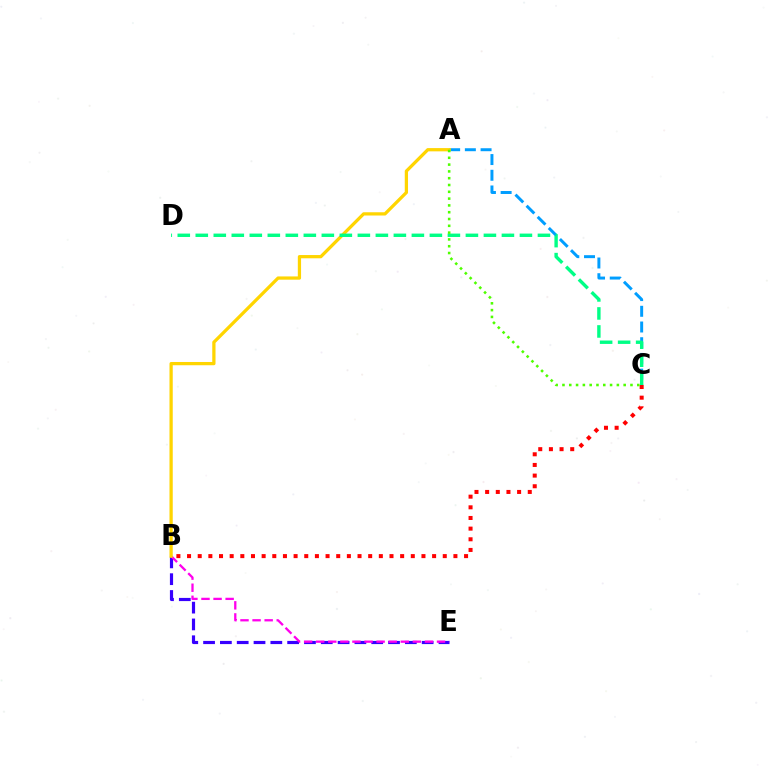{('B', 'E'): [{'color': '#3700ff', 'line_style': 'dashed', 'thickness': 2.28}, {'color': '#ff00ed', 'line_style': 'dashed', 'thickness': 1.64}], ('A', 'C'): [{'color': '#009eff', 'line_style': 'dashed', 'thickness': 2.13}, {'color': '#4fff00', 'line_style': 'dotted', 'thickness': 1.85}], ('A', 'B'): [{'color': '#ffd500', 'line_style': 'solid', 'thickness': 2.34}], ('B', 'C'): [{'color': '#ff0000', 'line_style': 'dotted', 'thickness': 2.89}], ('C', 'D'): [{'color': '#00ff86', 'line_style': 'dashed', 'thickness': 2.45}]}